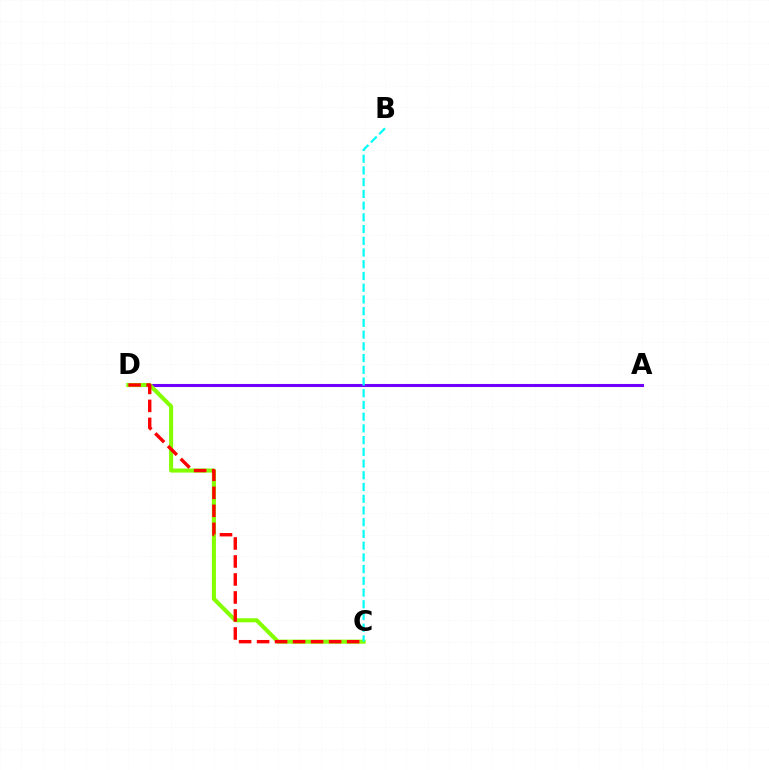{('A', 'D'): [{'color': '#7200ff', 'line_style': 'solid', 'thickness': 2.2}], ('C', 'D'): [{'color': '#84ff00', 'line_style': 'solid', 'thickness': 2.93}, {'color': '#ff0000', 'line_style': 'dashed', 'thickness': 2.45}], ('B', 'C'): [{'color': '#00fff6', 'line_style': 'dashed', 'thickness': 1.59}]}